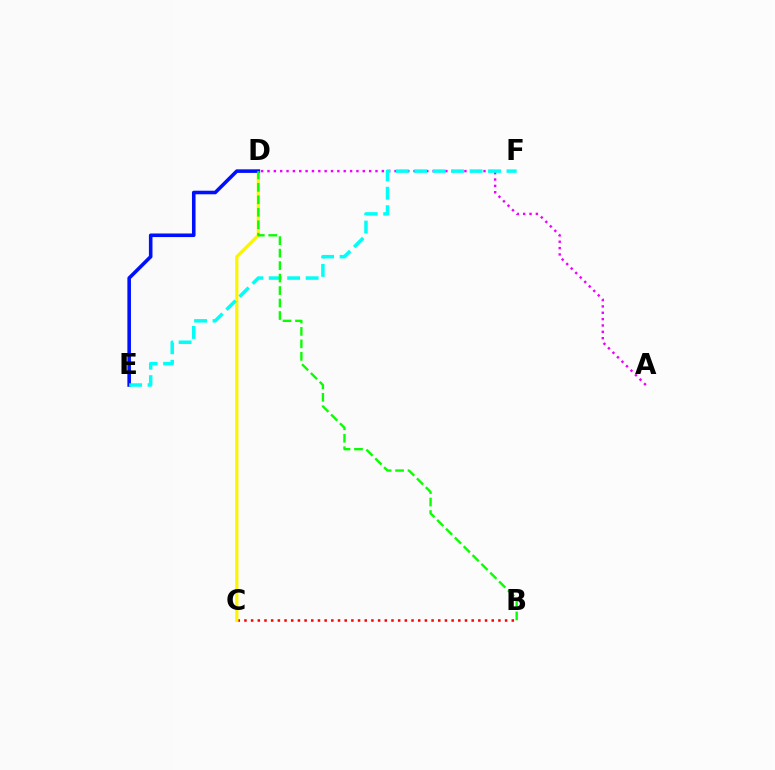{('B', 'C'): [{'color': '#ff0000', 'line_style': 'dotted', 'thickness': 1.82}], ('A', 'D'): [{'color': '#ee00ff', 'line_style': 'dotted', 'thickness': 1.73}], ('C', 'D'): [{'color': '#fcf500', 'line_style': 'solid', 'thickness': 2.31}], ('D', 'E'): [{'color': '#0010ff', 'line_style': 'solid', 'thickness': 2.58}], ('E', 'F'): [{'color': '#00fff6', 'line_style': 'dashed', 'thickness': 2.51}], ('B', 'D'): [{'color': '#08ff00', 'line_style': 'dashed', 'thickness': 1.69}]}